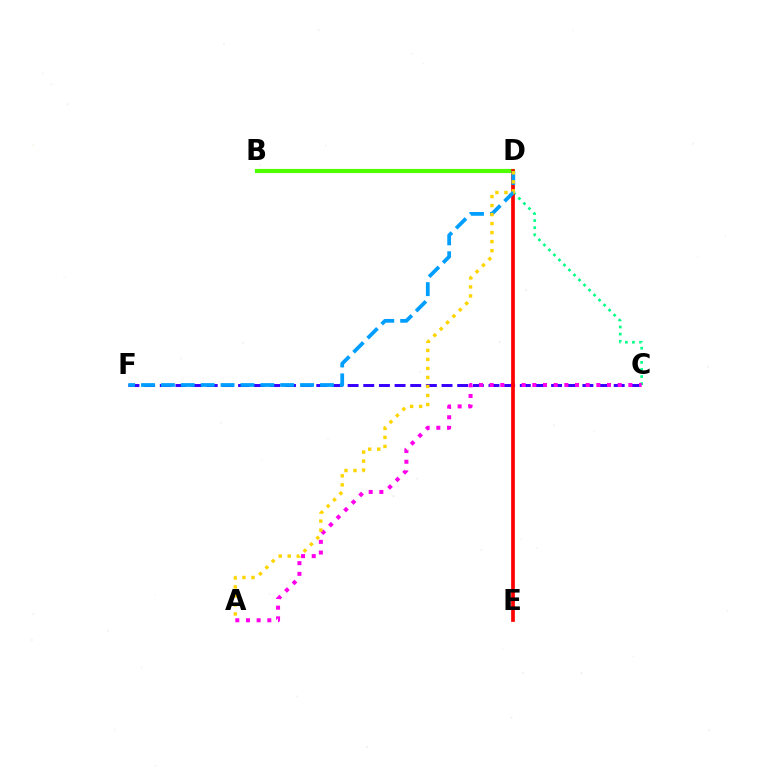{('C', 'F'): [{'color': '#3700ff', 'line_style': 'dashed', 'thickness': 2.13}], ('C', 'D'): [{'color': '#00ff86', 'line_style': 'dotted', 'thickness': 1.93}], ('A', 'C'): [{'color': '#ff00ed', 'line_style': 'dotted', 'thickness': 2.9}], ('B', 'D'): [{'color': '#4fff00', 'line_style': 'solid', 'thickness': 2.99}], ('D', 'E'): [{'color': '#ff0000', 'line_style': 'solid', 'thickness': 2.67}], ('D', 'F'): [{'color': '#009eff', 'line_style': 'dashed', 'thickness': 2.7}], ('A', 'D'): [{'color': '#ffd500', 'line_style': 'dotted', 'thickness': 2.45}]}